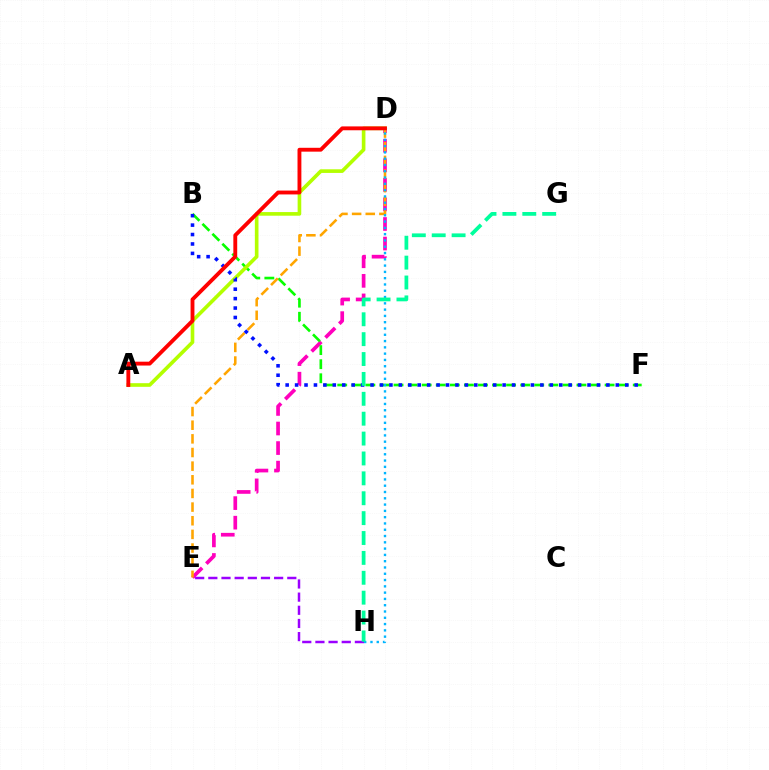{('D', 'E'): [{'color': '#ff00bd', 'line_style': 'dashed', 'thickness': 2.66}, {'color': '#ffa500', 'line_style': 'dashed', 'thickness': 1.85}], ('B', 'F'): [{'color': '#08ff00', 'line_style': 'dashed', 'thickness': 1.91}, {'color': '#0010ff', 'line_style': 'dotted', 'thickness': 2.56}], ('D', 'H'): [{'color': '#00b5ff', 'line_style': 'dotted', 'thickness': 1.71}], ('A', 'D'): [{'color': '#b3ff00', 'line_style': 'solid', 'thickness': 2.62}, {'color': '#ff0000', 'line_style': 'solid', 'thickness': 2.78}], ('E', 'H'): [{'color': '#9b00ff', 'line_style': 'dashed', 'thickness': 1.79}], ('G', 'H'): [{'color': '#00ff9d', 'line_style': 'dashed', 'thickness': 2.7}]}